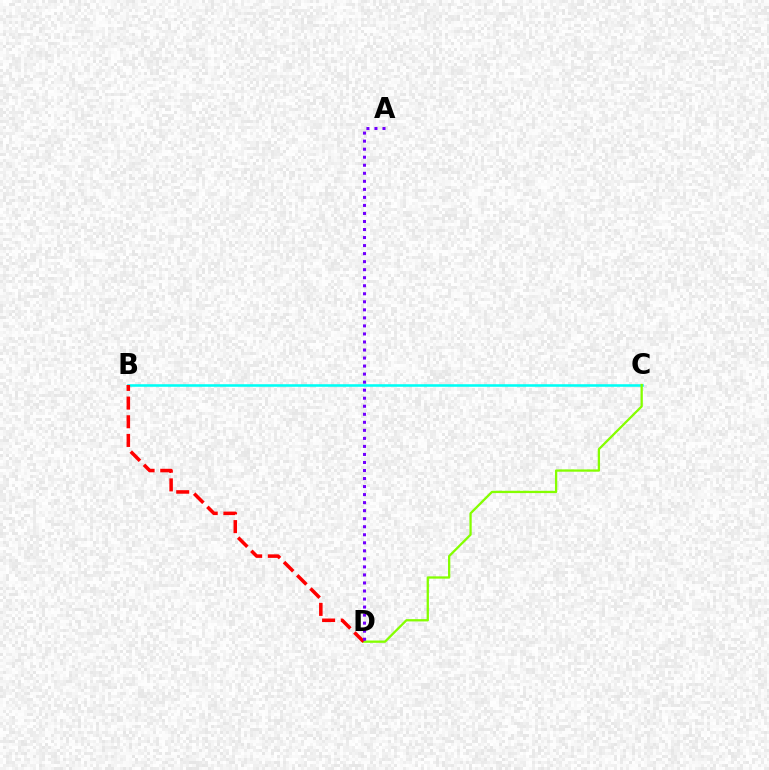{('B', 'C'): [{'color': '#00fff6', 'line_style': 'solid', 'thickness': 1.85}], ('C', 'D'): [{'color': '#84ff00', 'line_style': 'solid', 'thickness': 1.65}], ('B', 'D'): [{'color': '#ff0000', 'line_style': 'dashed', 'thickness': 2.54}], ('A', 'D'): [{'color': '#7200ff', 'line_style': 'dotted', 'thickness': 2.18}]}